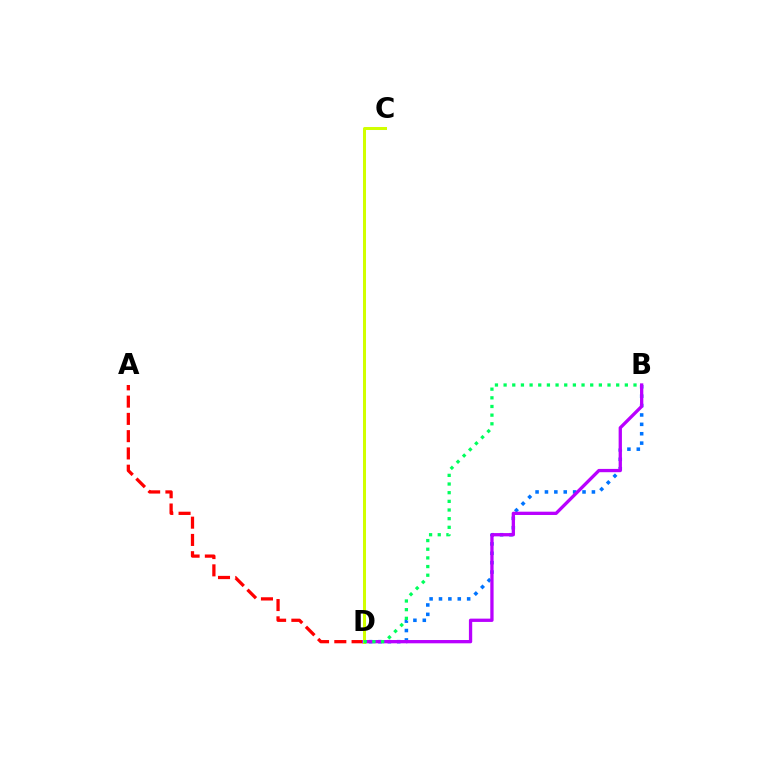{('A', 'D'): [{'color': '#ff0000', 'line_style': 'dashed', 'thickness': 2.35}], ('B', 'D'): [{'color': '#0074ff', 'line_style': 'dotted', 'thickness': 2.55}, {'color': '#b900ff', 'line_style': 'solid', 'thickness': 2.37}, {'color': '#00ff5c', 'line_style': 'dotted', 'thickness': 2.35}], ('C', 'D'): [{'color': '#d1ff00', 'line_style': 'solid', 'thickness': 2.17}]}